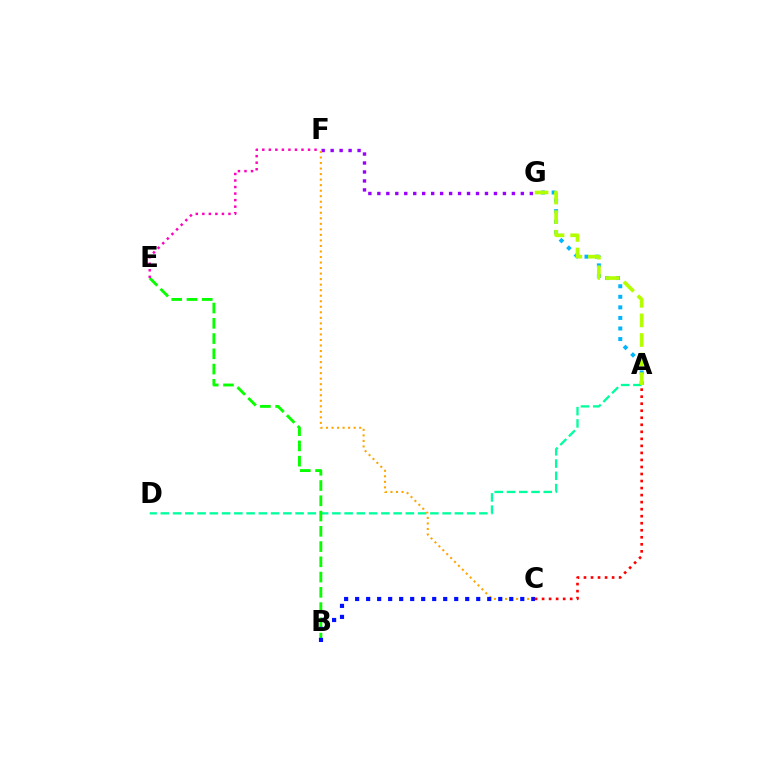{('F', 'G'): [{'color': '#9b00ff', 'line_style': 'dotted', 'thickness': 2.44}], ('A', 'D'): [{'color': '#00ff9d', 'line_style': 'dashed', 'thickness': 1.66}], ('B', 'E'): [{'color': '#08ff00', 'line_style': 'dashed', 'thickness': 2.07}], ('C', 'F'): [{'color': '#ffa500', 'line_style': 'dotted', 'thickness': 1.5}], ('A', 'G'): [{'color': '#00b5ff', 'line_style': 'dotted', 'thickness': 2.87}, {'color': '#b3ff00', 'line_style': 'dashed', 'thickness': 2.66}], ('B', 'C'): [{'color': '#0010ff', 'line_style': 'dotted', 'thickness': 2.99}], ('A', 'C'): [{'color': '#ff0000', 'line_style': 'dotted', 'thickness': 1.91}], ('E', 'F'): [{'color': '#ff00bd', 'line_style': 'dotted', 'thickness': 1.78}]}